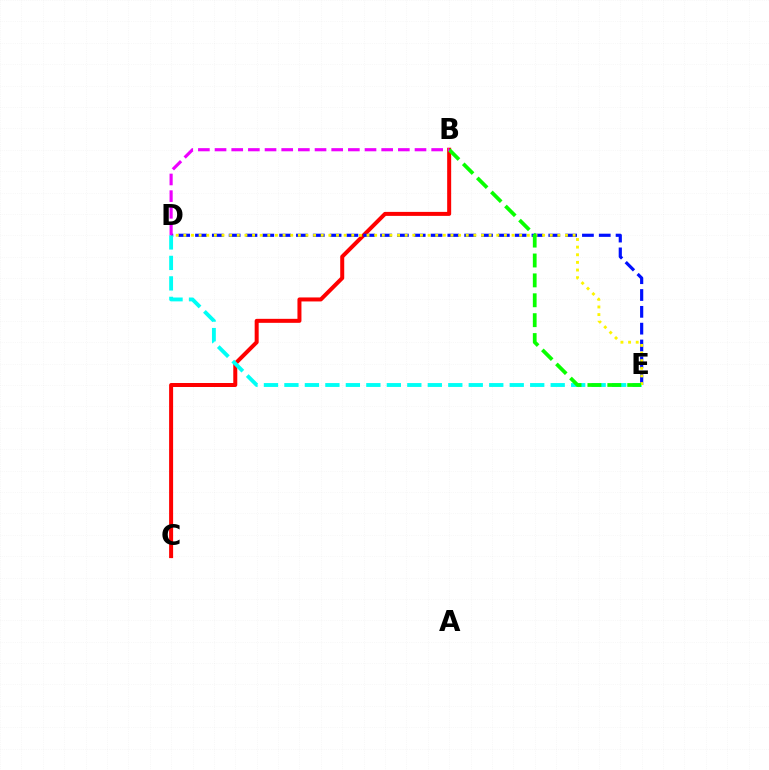{('B', 'C'): [{'color': '#ff0000', 'line_style': 'solid', 'thickness': 2.88}], ('D', 'E'): [{'color': '#0010ff', 'line_style': 'dashed', 'thickness': 2.29}, {'color': '#00fff6', 'line_style': 'dashed', 'thickness': 2.78}, {'color': '#fcf500', 'line_style': 'dotted', 'thickness': 2.07}], ('B', 'E'): [{'color': '#08ff00', 'line_style': 'dashed', 'thickness': 2.7}], ('B', 'D'): [{'color': '#ee00ff', 'line_style': 'dashed', 'thickness': 2.26}]}